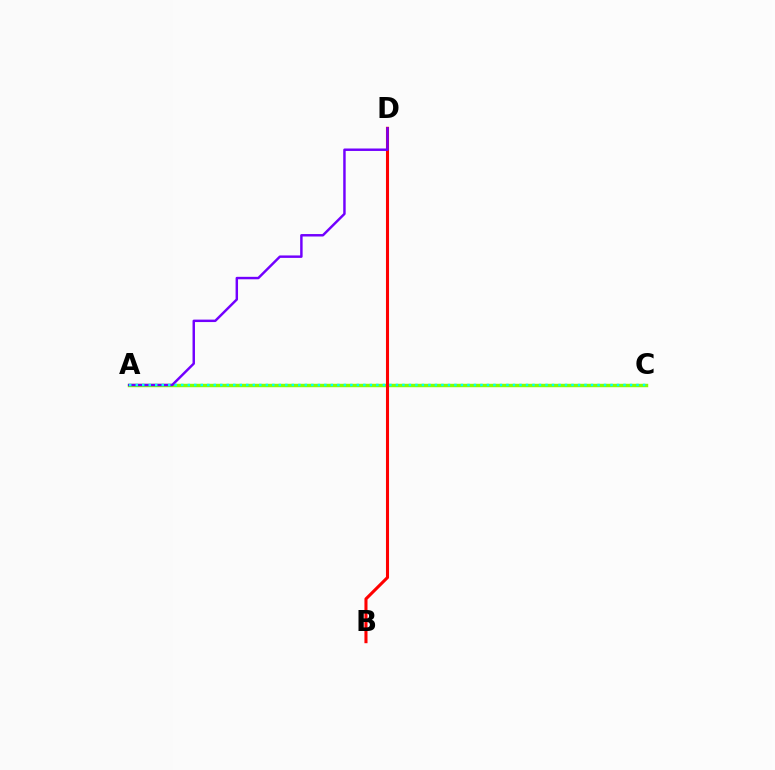{('A', 'C'): [{'color': '#84ff00', 'line_style': 'solid', 'thickness': 2.48}, {'color': '#00fff6', 'line_style': 'dotted', 'thickness': 1.77}], ('B', 'D'): [{'color': '#ff0000', 'line_style': 'solid', 'thickness': 2.21}], ('A', 'D'): [{'color': '#7200ff', 'line_style': 'solid', 'thickness': 1.77}]}